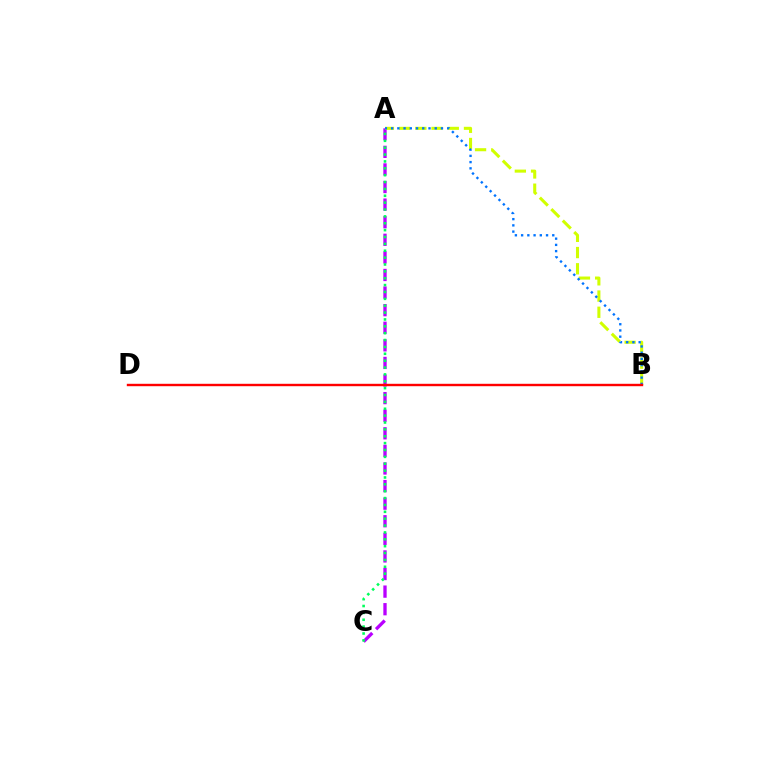{('A', 'C'): [{'color': '#b900ff', 'line_style': 'dashed', 'thickness': 2.39}, {'color': '#00ff5c', 'line_style': 'dotted', 'thickness': 1.87}], ('A', 'B'): [{'color': '#d1ff00', 'line_style': 'dashed', 'thickness': 2.2}, {'color': '#0074ff', 'line_style': 'dotted', 'thickness': 1.69}], ('B', 'D'): [{'color': '#ff0000', 'line_style': 'solid', 'thickness': 1.73}]}